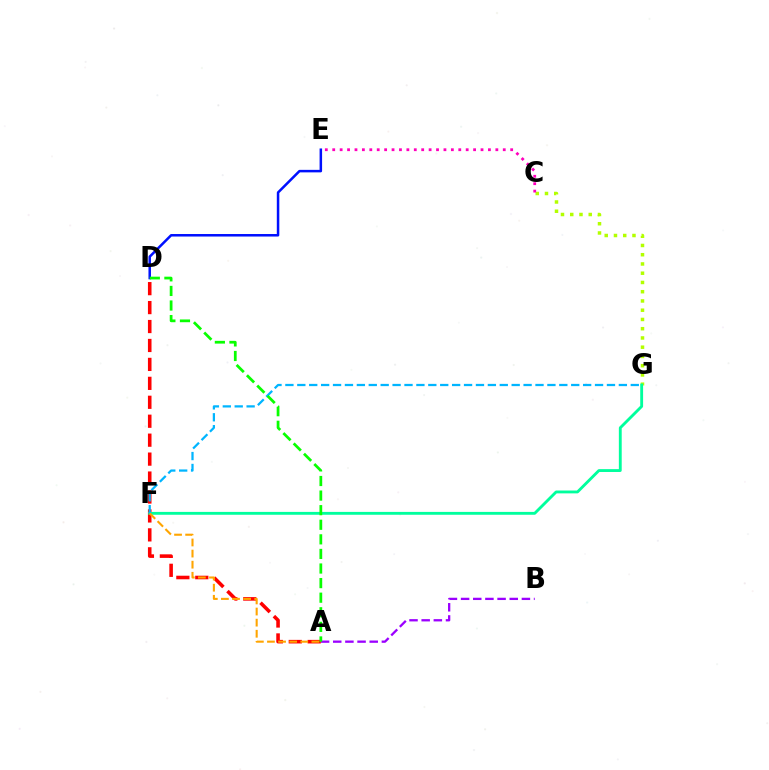{('C', 'G'): [{'color': '#b3ff00', 'line_style': 'dotted', 'thickness': 2.51}], ('A', 'B'): [{'color': '#9b00ff', 'line_style': 'dashed', 'thickness': 1.65}], ('A', 'D'): [{'color': '#ff0000', 'line_style': 'dashed', 'thickness': 2.57}, {'color': '#08ff00', 'line_style': 'dashed', 'thickness': 1.98}], ('F', 'G'): [{'color': '#00ff9d', 'line_style': 'solid', 'thickness': 2.06}, {'color': '#00b5ff', 'line_style': 'dashed', 'thickness': 1.62}], ('D', 'E'): [{'color': '#0010ff', 'line_style': 'solid', 'thickness': 1.81}], ('C', 'E'): [{'color': '#ff00bd', 'line_style': 'dotted', 'thickness': 2.01}], ('A', 'F'): [{'color': '#ffa500', 'line_style': 'dashed', 'thickness': 1.51}]}